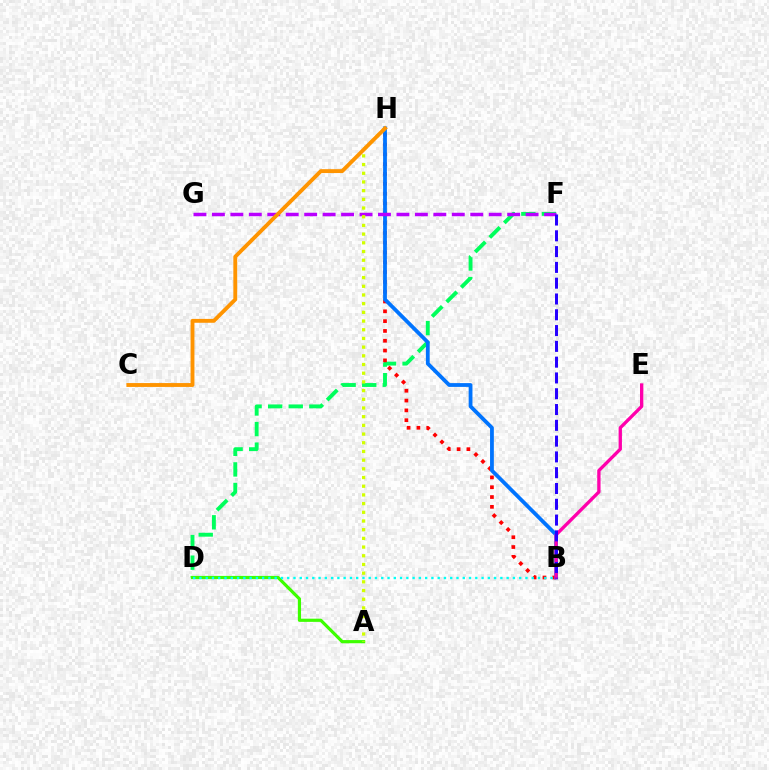{('D', 'F'): [{'color': '#00ff5c', 'line_style': 'dashed', 'thickness': 2.8}], ('B', 'H'): [{'color': '#ff0000', 'line_style': 'dotted', 'thickness': 2.67}, {'color': '#0074ff', 'line_style': 'solid', 'thickness': 2.73}], ('A', 'D'): [{'color': '#3dff00', 'line_style': 'solid', 'thickness': 2.29}], ('F', 'G'): [{'color': '#b900ff', 'line_style': 'dashed', 'thickness': 2.51}], ('B', 'E'): [{'color': '#ff00ac', 'line_style': 'solid', 'thickness': 2.39}], ('A', 'H'): [{'color': '#d1ff00', 'line_style': 'dotted', 'thickness': 2.36}], ('C', 'H'): [{'color': '#ff9400', 'line_style': 'solid', 'thickness': 2.79}], ('B', 'D'): [{'color': '#00fff6', 'line_style': 'dotted', 'thickness': 1.7}], ('B', 'F'): [{'color': '#2500ff', 'line_style': 'dashed', 'thickness': 2.15}]}